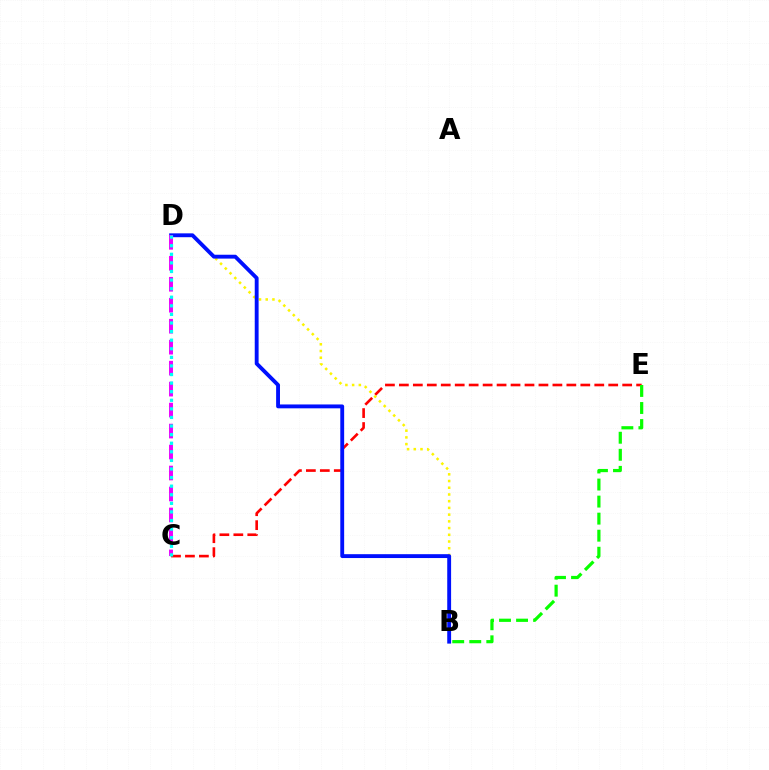{('C', 'E'): [{'color': '#ff0000', 'line_style': 'dashed', 'thickness': 1.9}], ('B', 'D'): [{'color': '#fcf500', 'line_style': 'dotted', 'thickness': 1.83}, {'color': '#0010ff', 'line_style': 'solid', 'thickness': 2.78}], ('B', 'E'): [{'color': '#08ff00', 'line_style': 'dashed', 'thickness': 2.32}], ('C', 'D'): [{'color': '#ee00ff', 'line_style': 'dashed', 'thickness': 2.85}, {'color': '#00fff6', 'line_style': 'dotted', 'thickness': 2.33}]}